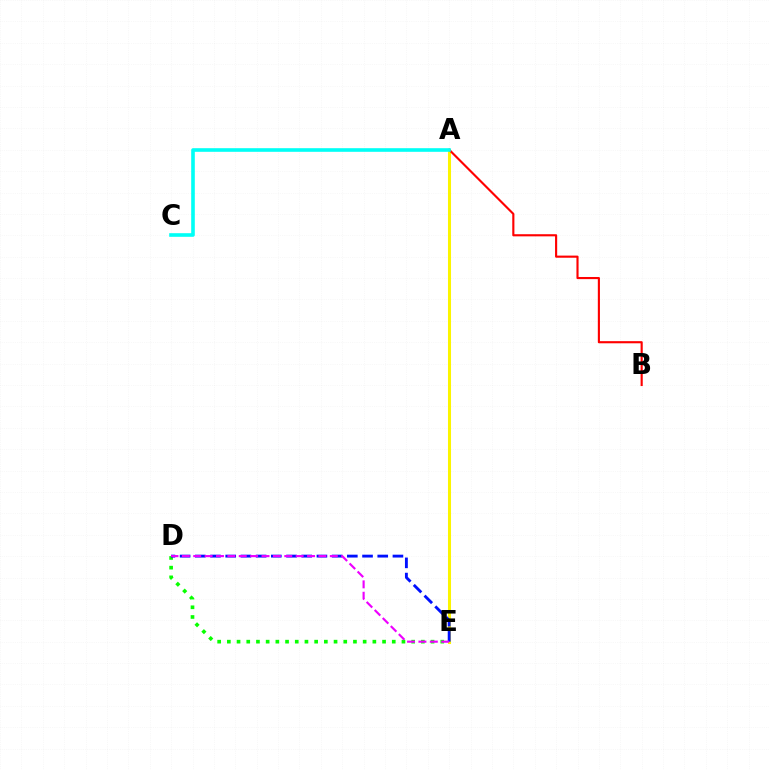{('D', 'E'): [{'color': '#08ff00', 'line_style': 'dotted', 'thickness': 2.64}, {'color': '#0010ff', 'line_style': 'dashed', 'thickness': 2.07}, {'color': '#ee00ff', 'line_style': 'dashed', 'thickness': 1.55}], ('A', 'E'): [{'color': '#fcf500', 'line_style': 'solid', 'thickness': 2.19}], ('A', 'B'): [{'color': '#ff0000', 'line_style': 'solid', 'thickness': 1.54}], ('A', 'C'): [{'color': '#00fff6', 'line_style': 'solid', 'thickness': 2.6}]}